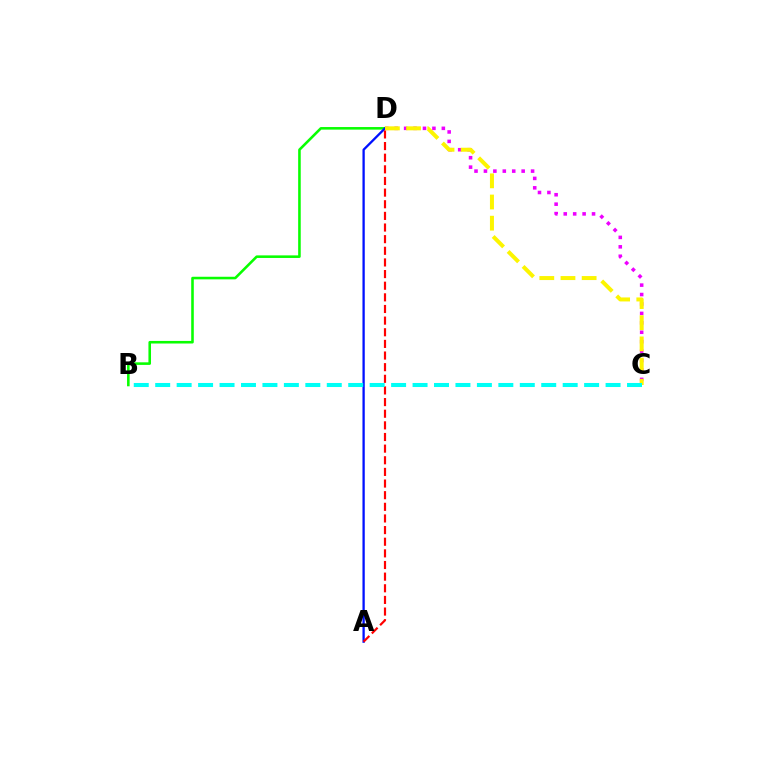{('B', 'D'): [{'color': '#08ff00', 'line_style': 'solid', 'thickness': 1.86}], ('C', 'D'): [{'color': '#ee00ff', 'line_style': 'dotted', 'thickness': 2.56}, {'color': '#fcf500', 'line_style': 'dashed', 'thickness': 2.88}], ('A', 'D'): [{'color': '#0010ff', 'line_style': 'solid', 'thickness': 1.65}, {'color': '#ff0000', 'line_style': 'dashed', 'thickness': 1.58}], ('B', 'C'): [{'color': '#00fff6', 'line_style': 'dashed', 'thickness': 2.91}]}